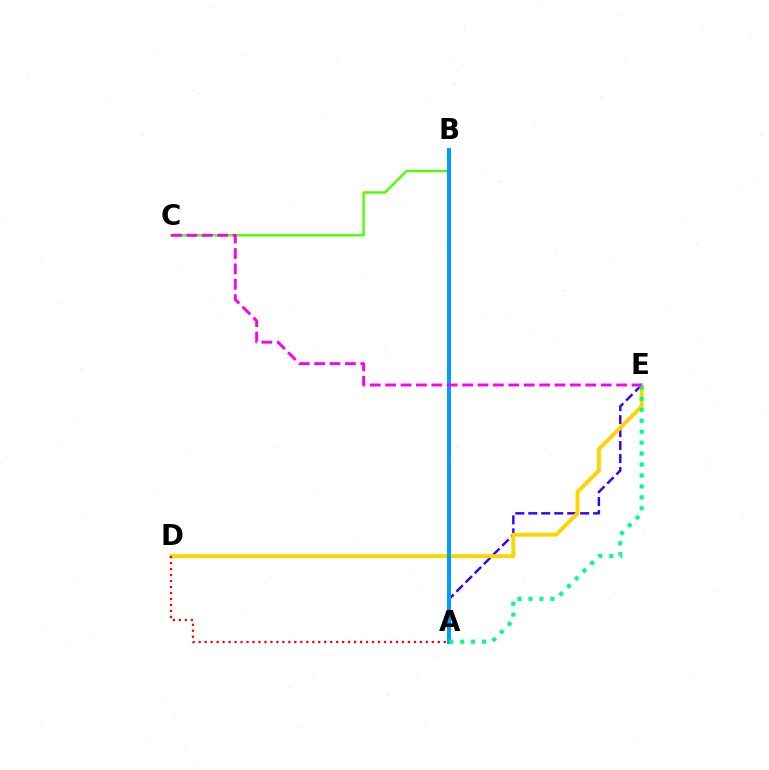{('B', 'C'): [{'color': '#4fff00', 'line_style': 'solid', 'thickness': 1.73}], ('A', 'E'): [{'color': '#3700ff', 'line_style': 'dashed', 'thickness': 1.76}, {'color': '#00ff86', 'line_style': 'dotted', 'thickness': 2.97}], ('D', 'E'): [{'color': '#ffd500', 'line_style': 'solid', 'thickness': 2.83}], ('A', 'B'): [{'color': '#009eff', 'line_style': 'solid', 'thickness': 2.9}], ('A', 'D'): [{'color': '#ff0000', 'line_style': 'dotted', 'thickness': 1.62}], ('C', 'E'): [{'color': '#ff00ed', 'line_style': 'dashed', 'thickness': 2.09}]}